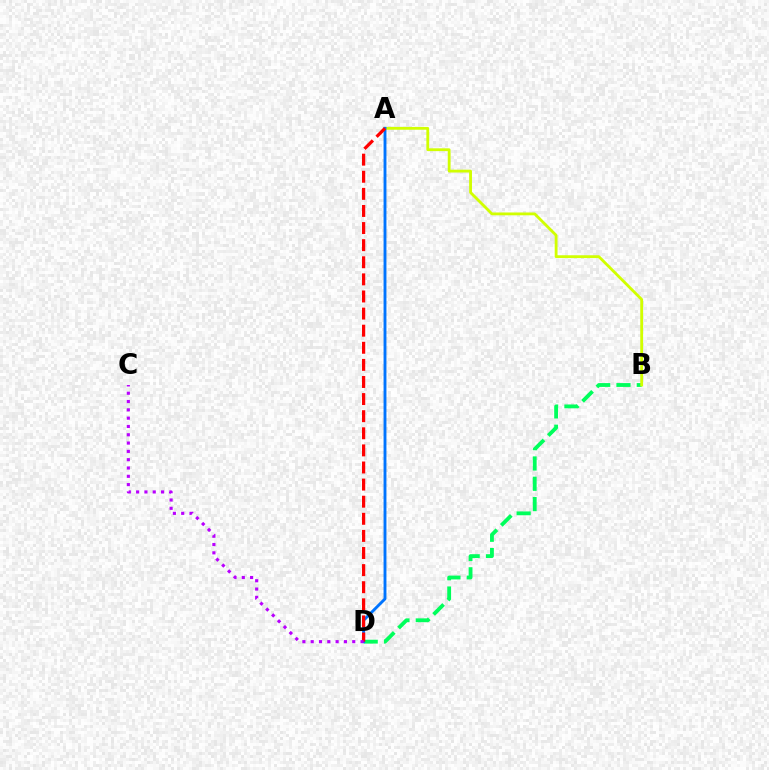{('B', 'D'): [{'color': '#00ff5c', 'line_style': 'dashed', 'thickness': 2.76}], ('A', 'B'): [{'color': '#d1ff00', 'line_style': 'solid', 'thickness': 2.03}], ('A', 'D'): [{'color': '#0074ff', 'line_style': 'solid', 'thickness': 2.07}, {'color': '#ff0000', 'line_style': 'dashed', 'thickness': 2.32}], ('C', 'D'): [{'color': '#b900ff', 'line_style': 'dotted', 'thickness': 2.26}]}